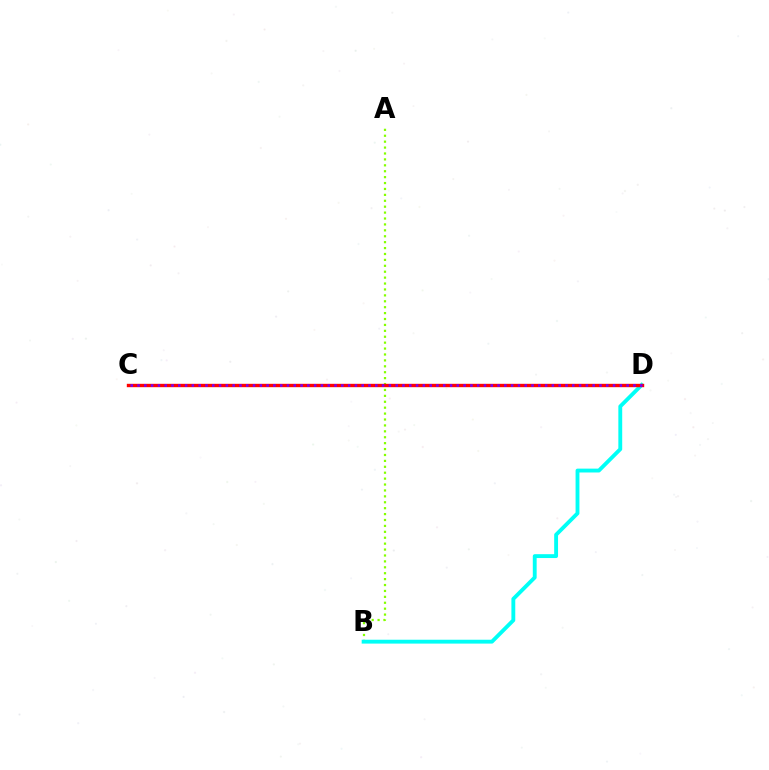{('A', 'B'): [{'color': '#84ff00', 'line_style': 'dotted', 'thickness': 1.61}], ('B', 'D'): [{'color': '#00fff6', 'line_style': 'solid', 'thickness': 2.78}], ('C', 'D'): [{'color': '#ff0000', 'line_style': 'solid', 'thickness': 2.43}, {'color': '#7200ff', 'line_style': 'dotted', 'thickness': 1.85}]}